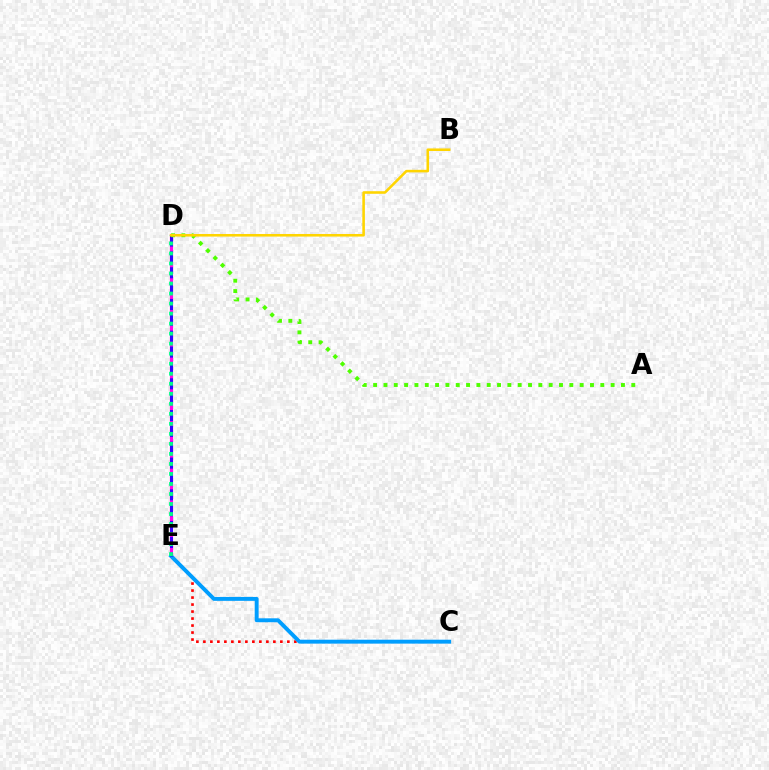{('C', 'E'): [{'color': '#ff0000', 'line_style': 'dotted', 'thickness': 1.9}, {'color': '#009eff', 'line_style': 'solid', 'thickness': 2.82}], ('D', 'E'): [{'color': '#ff00ed', 'line_style': 'solid', 'thickness': 2.3}, {'color': '#3700ff', 'line_style': 'dashed', 'thickness': 2.16}, {'color': '#00ff86', 'line_style': 'dotted', 'thickness': 2.72}], ('A', 'D'): [{'color': '#4fff00', 'line_style': 'dotted', 'thickness': 2.81}], ('B', 'D'): [{'color': '#ffd500', 'line_style': 'solid', 'thickness': 1.86}]}